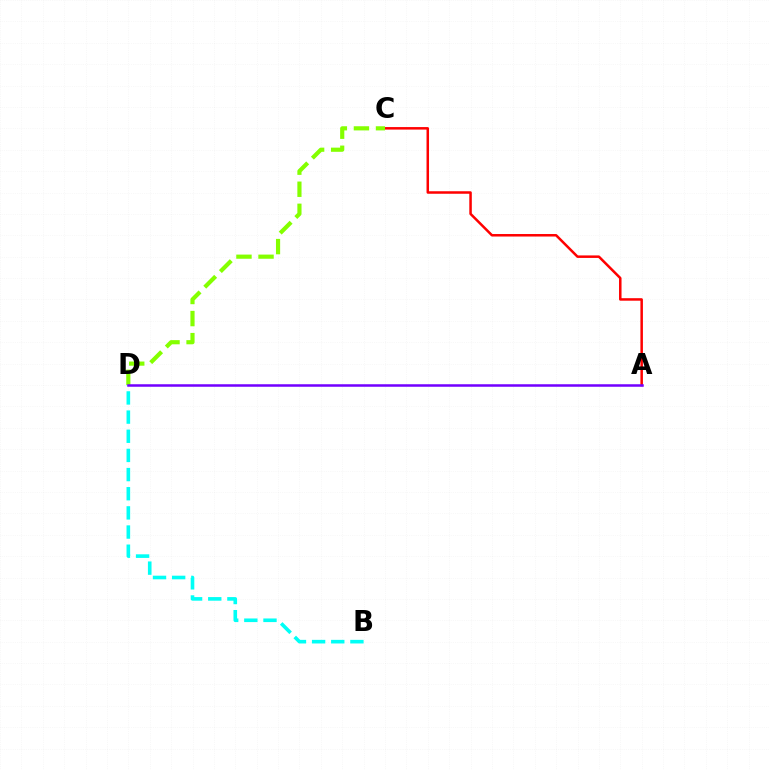{('A', 'C'): [{'color': '#ff0000', 'line_style': 'solid', 'thickness': 1.81}], ('B', 'D'): [{'color': '#00fff6', 'line_style': 'dashed', 'thickness': 2.6}], ('C', 'D'): [{'color': '#84ff00', 'line_style': 'dashed', 'thickness': 3.0}], ('A', 'D'): [{'color': '#7200ff', 'line_style': 'solid', 'thickness': 1.81}]}